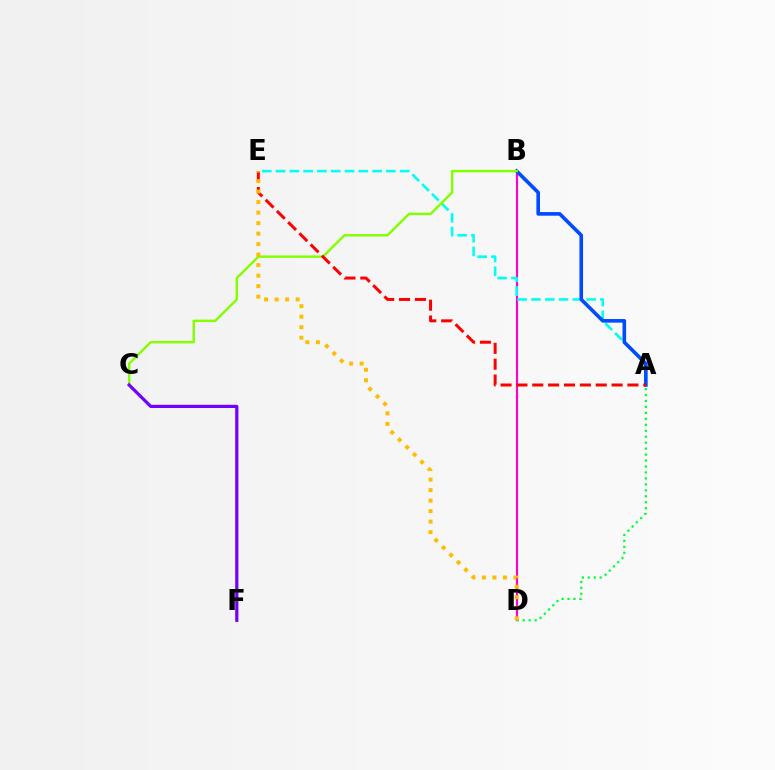{('B', 'D'): [{'color': '#ff00cf', 'line_style': 'solid', 'thickness': 1.53}], ('A', 'E'): [{'color': '#00fff6', 'line_style': 'dashed', 'thickness': 1.87}, {'color': '#ff0000', 'line_style': 'dashed', 'thickness': 2.15}], ('A', 'B'): [{'color': '#004bff', 'line_style': 'solid', 'thickness': 2.6}], ('A', 'D'): [{'color': '#00ff39', 'line_style': 'dotted', 'thickness': 1.62}], ('B', 'C'): [{'color': '#84ff00', 'line_style': 'solid', 'thickness': 1.75}], ('C', 'F'): [{'color': '#7200ff', 'line_style': 'solid', 'thickness': 2.31}], ('D', 'E'): [{'color': '#ffbd00', 'line_style': 'dotted', 'thickness': 2.86}]}